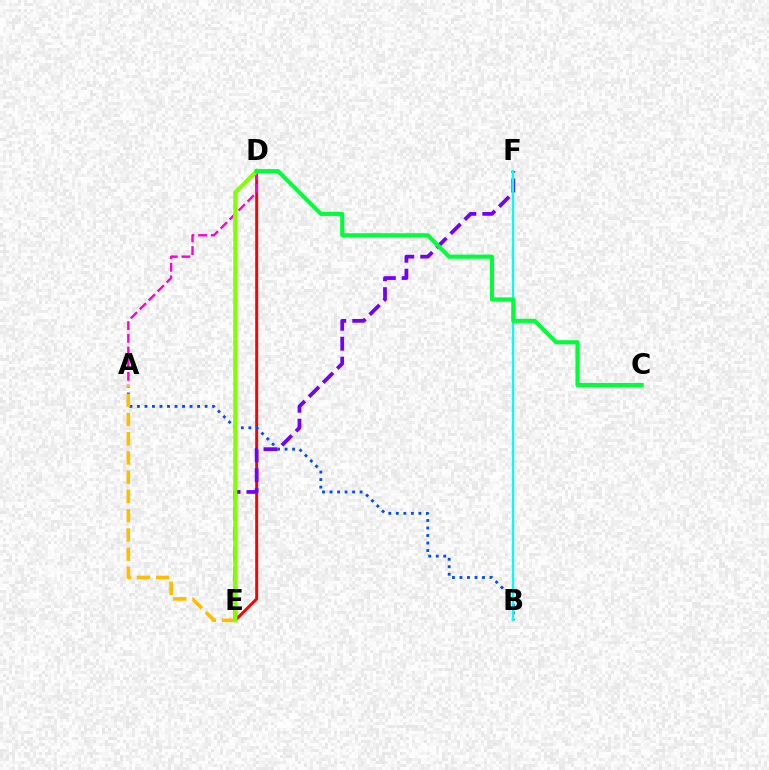{('D', 'E'): [{'color': '#ff0000', 'line_style': 'solid', 'thickness': 2.11}, {'color': '#84ff00', 'line_style': 'solid', 'thickness': 2.97}], ('A', 'B'): [{'color': '#004bff', 'line_style': 'dotted', 'thickness': 2.04}], ('E', 'F'): [{'color': '#7200ff', 'line_style': 'dashed', 'thickness': 2.71}], ('B', 'F'): [{'color': '#00fff6', 'line_style': 'solid', 'thickness': 1.65}], ('A', 'E'): [{'color': '#ffbd00', 'line_style': 'dashed', 'thickness': 2.61}], ('A', 'D'): [{'color': '#ff00cf', 'line_style': 'dashed', 'thickness': 1.72}], ('C', 'D'): [{'color': '#00ff39', 'line_style': 'solid', 'thickness': 2.95}]}